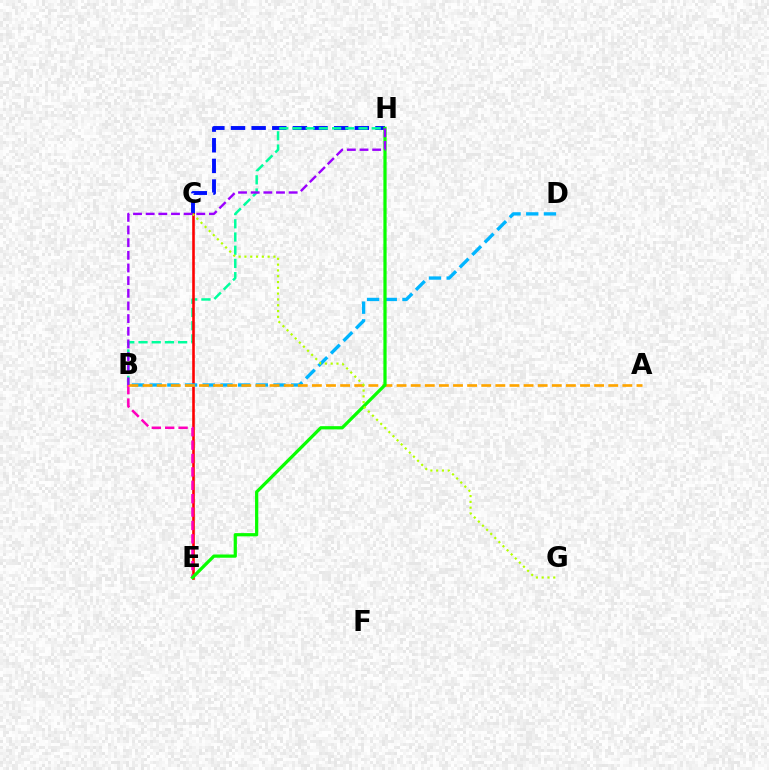{('C', 'H'): [{'color': '#0010ff', 'line_style': 'dashed', 'thickness': 2.8}], ('B', 'H'): [{'color': '#00ff9d', 'line_style': 'dashed', 'thickness': 1.79}, {'color': '#9b00ff', 'line_style': 'dashed', 'thickness': 1.72}], ('C', 'E'): [{'color': '#ff0000', 'line_style': 'solid', 'thickness': 1.87}], ('B', 'E'): [{'color': '#ff00bd', 'line_style': 'dashed', 'thickness': 1.82}], ('B', 'D'): [{'color': '#00b5ff', 'line_style': 'dashed', 'thickness': 2.4}], ('A', 'B'): [{'color': '#ffa500', 'line_style': 'dashed', 'thickness': 1.92}], ('E', 'H'): [{'color': '#08ff00', 'line_style': 'solid', 'thickness': 2.33}], ('C', 'G'): [{'color': '#b3ff00', 'line_style': 'dotted', 'thickness': 1.58}]}